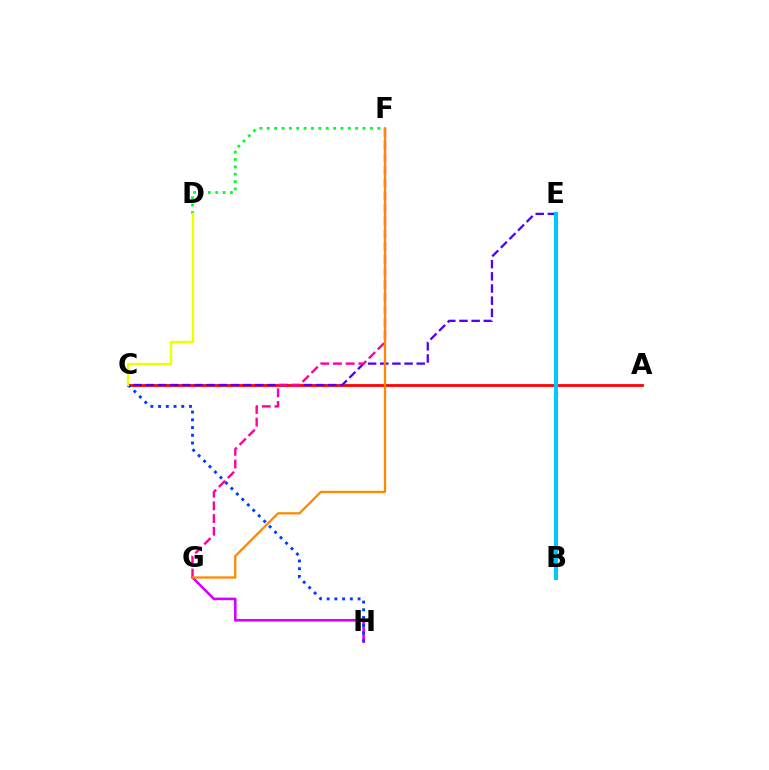{('A', 'C'): [{'color': '#ff0000', 'line_style': 'solid', 'thickness': 1.99}], ('B', 'E'): [{'color': '#00ffaf', 'line_style': 'dotted', 'thickness': 2.05}, {'color': '#66ff00', 'line_style': 'solid', 'thickness': 2.67}, {'color': '#00c7ff', 'line_style': 'solid', 'thickness': 2.94}], ('C', 'E'): [{'color': '#4f00ff', 'line_style': 'dashed', 'thickness': 1.65}], ('G', 'H'): [{'color': '#d600ff', 'line_style': 'solid', 'thickness': 1.88}], ('F', 'G'): [{'color': '#ff00a0', 'line_style': 'dashed', 'thickness': 1.72}, {'color': '#ff8800', 'line_style': 'solid', 'thickness': 1.65}], ('C', 'H'): [{'color': '#003fff', 'line_style': 'dotted', 'thickness': 2.1}], ('D', 'F'): [{'color': '#00ff27', 'line_style': 'dotted', 'thickness': 2.0}], ('C', 'D'): [{'color': '#eeff00', 'line_style': 'solid', 'thickness': 1.73}]}